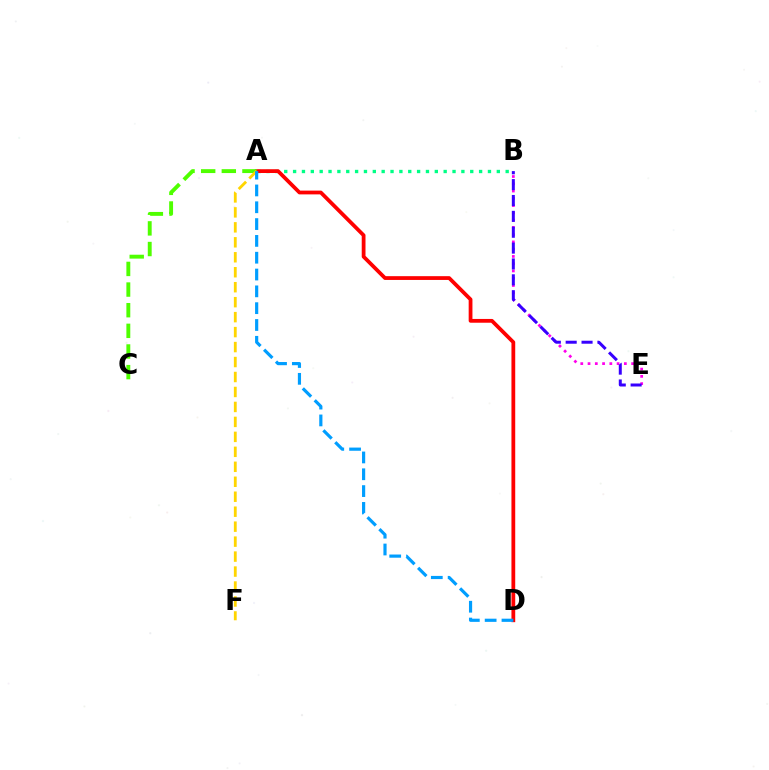{('B', 'E'): [{'color': '#ff00ed', 'line_style': 'dotted', 'thickness': 1.97}, {'color': '#3700ff', 'line_style': 'dashed', 'thickness': 2.16}], ('A', 'B'): [{'color': '#00ff86', 'line_style': 'dotted', 'thickness': 2.41}], ('A', 'D'): [{'color': '#ff0000', 'line_style': 'solid', 'thickness': 2.72}, {'color': '#009eff', 'line_style': 'dashed', 'thickness': 2.28}], ('A', 'C'): [{'color': '#4fff00', 'line_style': 'dashed', 'thickness': 2.8}], ('A', 'F'): [{'color': '#ffd500', 'line_style': 'dashed', 'thickness': 2.03}]}